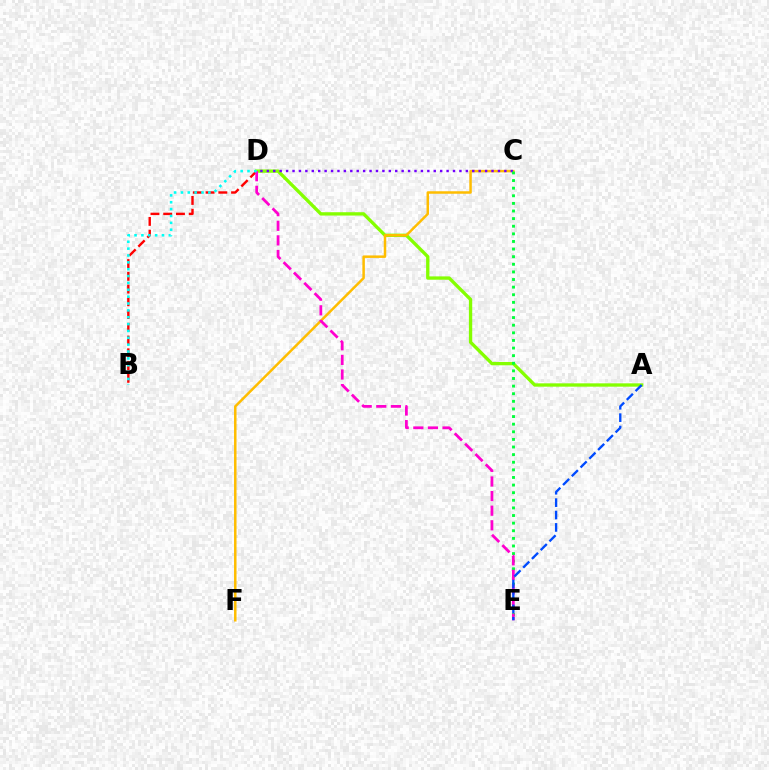{('B', 'D'): [{'color': '#ff0000', 'line_style': 'dashed', 'thickness': 1.73}, {'color': '#00fff6', 'line_style': 'dotted', 'thickness': 1.86}], ('A', 'D'): [{'color': '#84ff00', 'line_style': 'solid', 'thickness': 2.4}], ('C', 'F'): [{'color': '#ffbd00', 'line_style': 'solid', 'thickness': 1.79}], ('C', 'D'): [{'color': '#7200ff', 'line_style': 'dotted', 'thickness': 1.74}], ('C', 'E'): [{'color': '#00ff39', 'line_style': 'dotted', 'thickness': 2.07}], ('D', 'E'): [{'color': '#ff00cf', 'line_style': 'dashed', 'thickness': 1.98}], ('A', 'E'): [{'color': '#004bff', 'line_style': 'dashed', 'thickness': 1.68}]}